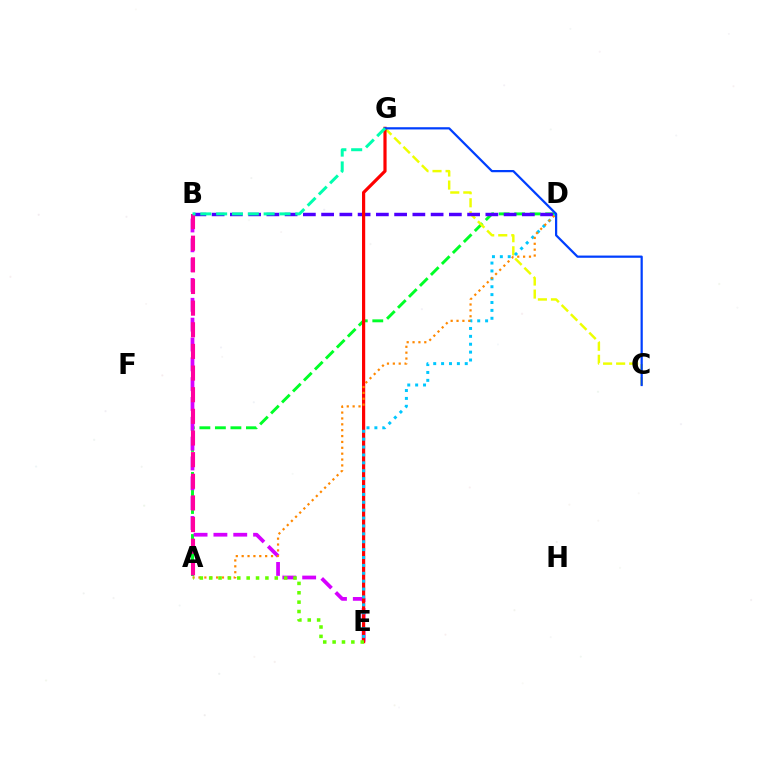{('A', 'D'): [{'color': '#00ff27', 'line_style': 'dashed', 'thickness': 2.11}, {'color': '#ff8800', 'line_style': 'dotted', 'thickness': 1.6}], ('C', 'G'): [{'color': '#eeff00', 'line_style': 'dashed', 'thickness': 1.77}, {'color': '#003fff', 'line_style': 'solid', 'thickness': 1.6}], ('B', 'D'): [{'color': '#4f00ff', 'line_style': 'dashed', 'thickness': 2.48}], ('B', 'E'): [{'color': '#d600ff', 'line_style': 'dashed', 'thickness': 2.69}], ('E', 'G'): [{'color': '#ff0000', 'line_style': 'solid', 'thickness': 2.3}], ('D', 'E'): [{'color': '#00c7ff', 'line_style': 'dotted', 'thickness': 2.14}], ('A', 'B'): [{'color': '#ff00a0', 'line_style': 'dashed', 'thickness': 2.94}], ('B', 'G'): [{'color': '#00ffaf', 'line_style': 'dashed', 'thickness': 2.15}], ('A', 'E'): [{'color': '#66ff00', 'line_style': 'dotted', 'thickness': 2.55}]}